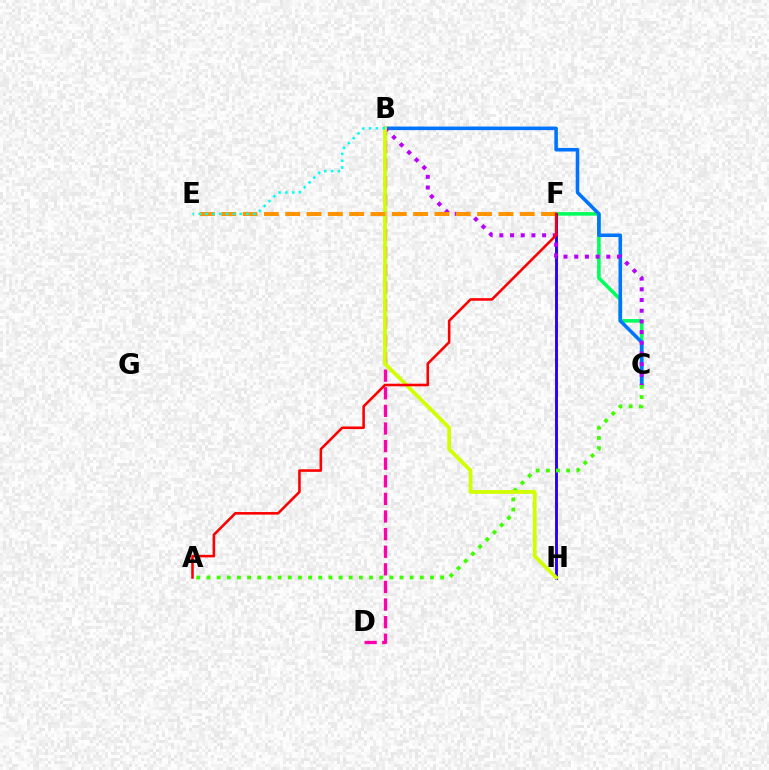{('C', 'F'): [{'color': '#00ff5c', 'line_style': 'solid', 'thickness': 2.57}], ('B', 'D'): [{'color': '#ff00ac', 'line_style': 'dashed', 'thickness': 2.39}], ('F', 'H'): [{'color': '#2500ff', 'line_style': 'solid', 'thickness': 2.08}], ('B', 'C'): [{'color': '#0074ff', 'line_style': 'solid', 'thickness': 2.57}, {'color': '#b900ff', 'line_style': 'dotted', 'thickness': 2.91}], ('A', 'C'): [{'color': '#3dff00', 'line_style': 'dotted', 'thickness': 2.76}], ('B', 'H'): [{'color': '#d1ff00', 'line_style': 'solid', 'thickness': 2.71}], ('E', 'F'): [{'color': '#ff9400', 'line_style': 'dashed', 'thickness': 2.9}], ('B', 'E'): [{'color': '#00fff6', 'line_style': 'dotted', 'thickness': 1.85}], ('A', 'F'): [{'color': '#ff0000', 'line_style': 'solid', 'thickness': 1.86}]}